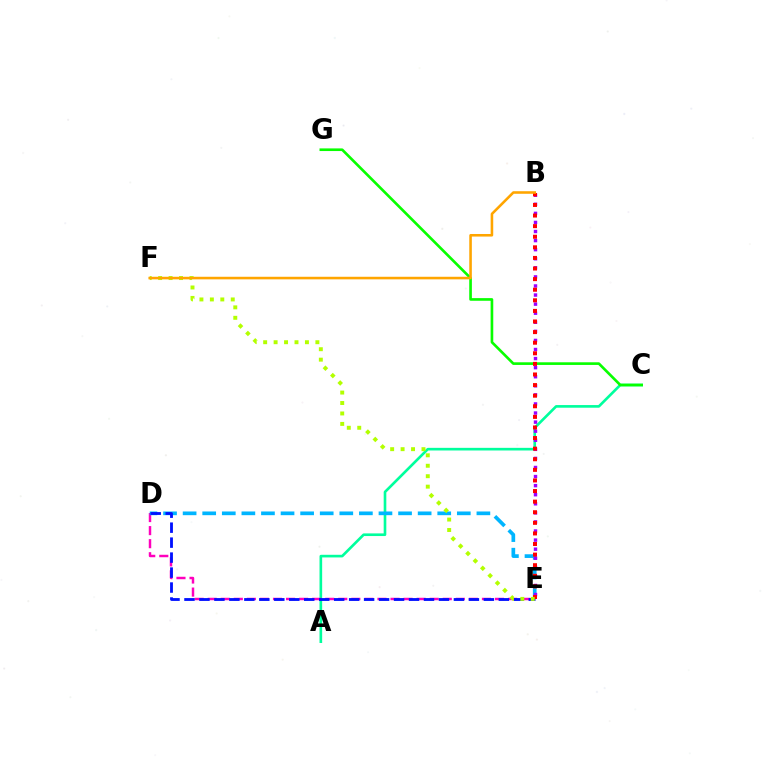{('A', 'C'): [{'color': '#00ff9d', 'line_style': 'solid', 'thickness': 1.9}], ('D', 'E'): [{'color': '#ff00bd', 'line_style': 'dashed', 'thickness': 1.77}, {'color': '#00b5ff', 'line_style': 'dashed', 'thickness': 2.66}, {'color': '#0010ff', 'line_style': 'dashed', 'thickness': 2.03}], ('C', 'G'): [{'color': '#08ff00', 'line_style': 'solid', 'thickness': 1.91}], ('B', 'E'): [{'color': '#9b00ff', 'line_style': 'dotted', 'thickness': 2.47}, {'color': '#ff0000', 'line_style': 'dotted', 'thickness': 2.88}], ('E', 'F'): [{'color': '#b3ff00', 'line_style': 'dotted', 'thickness': 2.84}], ('B', 'F'): [{'color': '#ffa500', 'line_style': 'solid', 'thickness': 1.85}]}